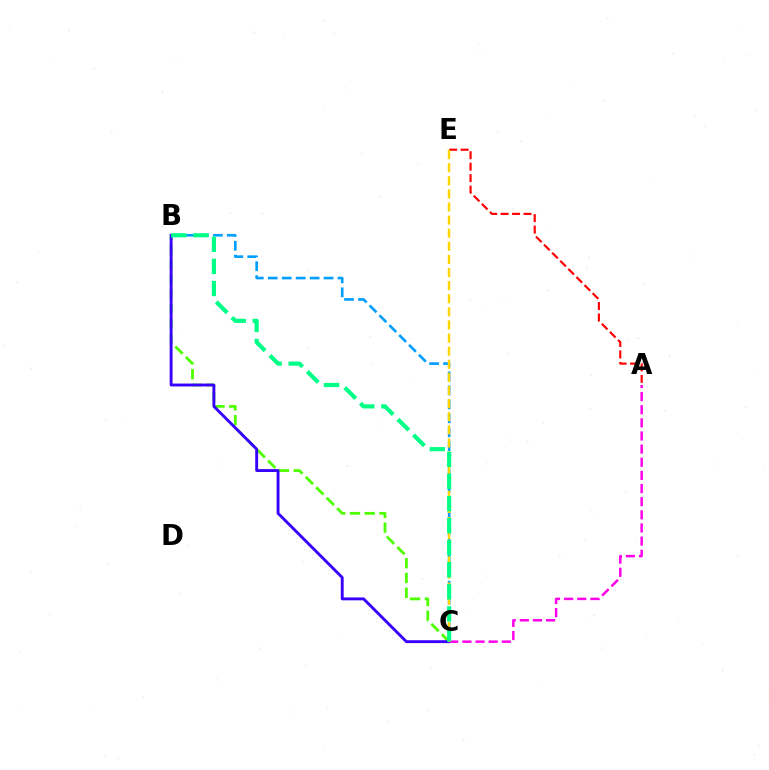{('B', 'C'): [{'color': '#4fff00', 'line_style': 'dashed', 'thickness': 2.01}, {'color': '#3700ff', 'line_style': 'solid', 'thickness': 2.08}, {'color': '#009eff', 'line_style': 'dashed', 'thickness': 1.9}, {'color': '#00ff86', 'line_style': 'dashed', 'thickness': 3.0}], ('A', 'E'): [{'color': '#ff0000', 'line_style': 'dashed', 'thickness': 1.56}], ('A', 'C'): [{'color': '#ff00ed', 'line_style': 'dashed', 'thickness': 1.79}], ('C', 'E'): [{'color': '#ffd500', 'line_style': 'dashed', 'thickness': 1.78}]}